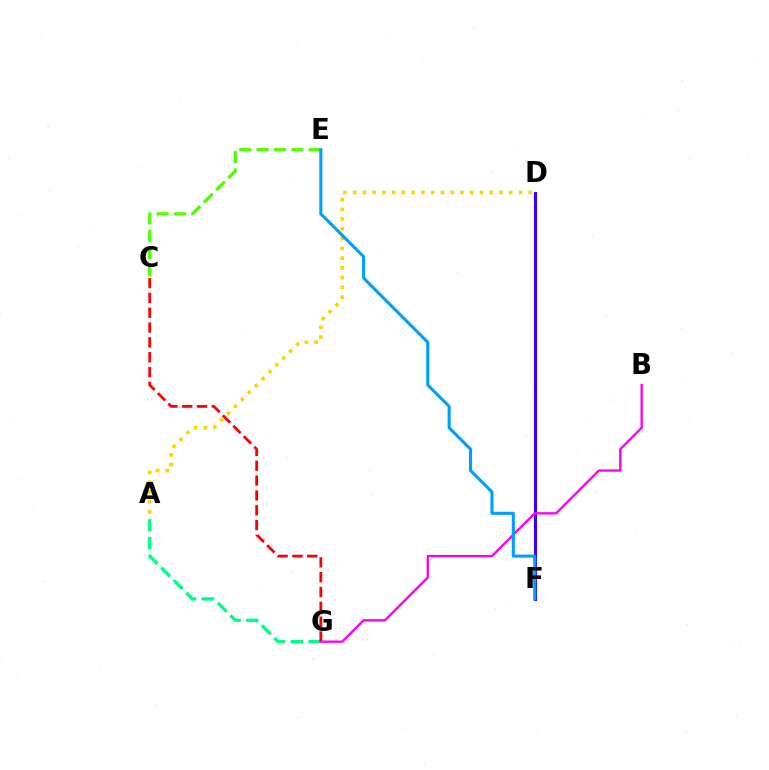{('A', 'G'): [{'color': '#00ff86', 'line_style': 'dashed', 'thickness': 2.42}], ('A', 'D'): [{'color': '#ffd500', 'line_style': 'dotted', 'thickness': 2.65}], ('D', 'F'): [{'color': '#3700ff', 'line_style': 'solid', 'thickness': 2.23}], ('C', 'G'): [{'color': '#ff0000', 'line_style': 'dashed', 'thickness': 2.01}], ('C', 'E'): [{'color': '#4fff00', 'line_style': 'dashed', 'thickness': 2.36}], ('B', 'G'): [{'color': '#ff00ed', 'line_style': 'solid', 'thickness': 1.7}], ('E', 'F'): [{'color': '#009eff', 'line_style': 'solid', 'thickness': 2.22}]}